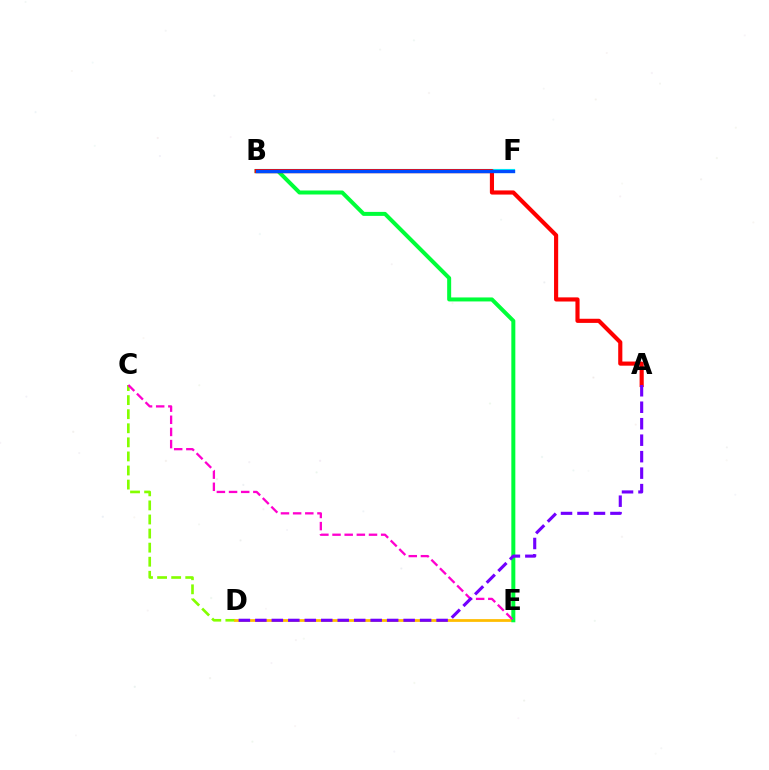{('B', 'F'): [{'color': '#00fff6', 'line_style': 'solid', 'thickness': 2.98}, {'color': '#004bff', 'line_style': 'solid', 'thickness': 2.38}], ('C', 'D'): [{'color': '#84ff00', 'line_style': 'dashed', 'thickness': 1.91}], ('D', 'E'): [{'color': '#ffbd00', 'line_style': 'solid', 'thickness': 1.99}], ('B', 'E'): [{'color': '#00ff39', 'line_style': 'solid', 'thickness': 2.88}], ('C', 'E'): [{'color': '#ff00cf', 'line_style': 'dashed', 'thickness': 1.65}], ('A', 'B'): [{'color': '#ff0000', 'line_style': 'solid', 'thickness': 2.98}], ('A', 'D'): [{'color': '#7200ff', 'line_style': 'dashed', 'thickness': 2.24}]}